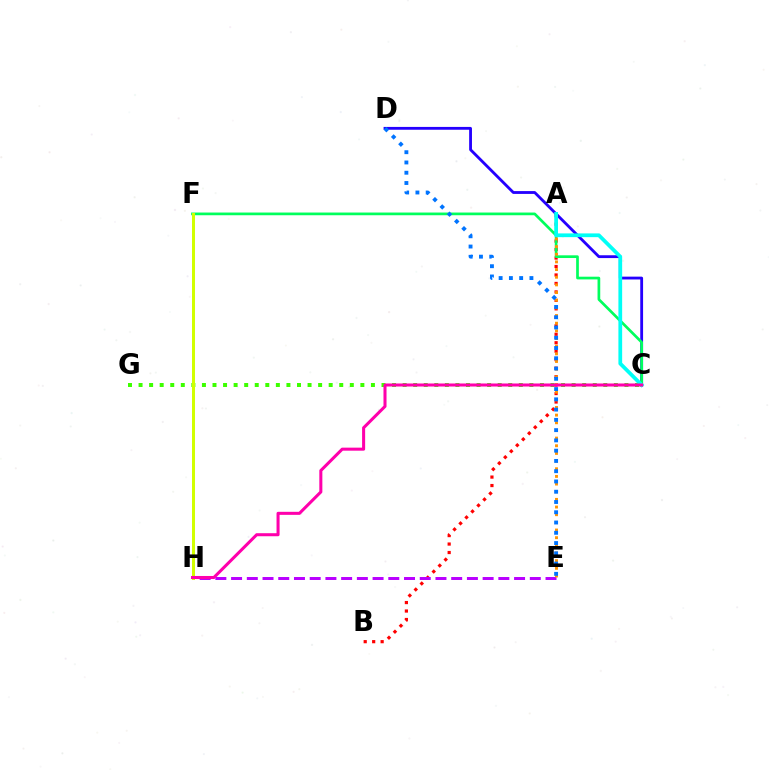{('A', 'B'): [{'color': '#ff0000', 'line_style': 'dotted', 'thickness': 2.3}], ('C', 'D'): [{'color': '#2500ff', 'line_style': 'solid', 'thickness': 2.03}], ('C', 'G'): [{'color': '#3dff00', 'line_style': 'dotted', 'thickness': 2.87}], ('E', 'H'): [{'color': '#b900ff', 'line_style': 'dashed', 'thickness': 2.14}], ('C', 'F'): [{'color': '#00ff5c', 'line_style': 'solid', 'thickness': 1.95}], ('A', 'E'): [{'color': '#ff9400', 'line_style': 'dotted', 'thickness': 2.08}], ('F', 'H'): [{'color': '#d1ff00', 'line_style': 'solid', 'thickness': 2.17}], ('A', 'C'): [{'color': '#00fff6', 'line_style': 'solid', 'thickness': 2.7}], ('C', 'H'): [{'color': '#ff00ac', 'line_style': 'solid', 'thickness': 2.19}], ('D', 'E'): [{'color': '#0074ff', 'line_style': 'dotted', 'thickness': 2.79}]}